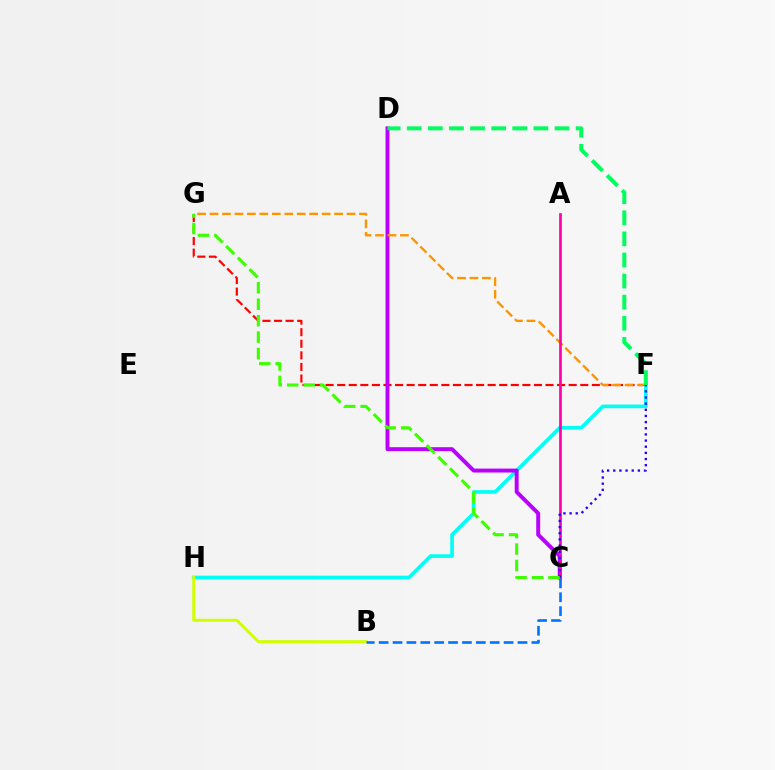{('F', 'G'): [{'color': '#ff0000', 'line_style': 'dashed', 'thickness': 1.57}, {'color': '#ff9400', 'line_style': 'dashed', 'thickness': 1.69}], ('F', 'H'): [{'color': '#00fff6', 'line_style': 'solid', 'thickness': 2.63}], ('C', 'D'): [{'color': '#b900ff', 'line_style': 'solid', 'thickness': 2.84}], ('A', 'C'): [{'color': '#ff00ac', 'line_style': 'solid', 'thickness': 1.93}], ('B', 'H'): [{'color': '#d1ff00', 'line_style': 'solid', 'thickness': 2.14}], ('D', 'F'): [{'color': '#00ff5c', 'line_style': 'dashed', 'thickness': 2.87}], ('C', 'F'): [{'color': '#2500ff', 'line_style': 'dotted', 'thickness': 1.67}], ('B', 'C'): [{'color': '#0074ff', 'line_style': 'dashed', 'thickness': 1.89}], ('C', 'G'): [{'color': '#3dff00', 'line_style': 'dashed', 'thickness': 2.23}]}